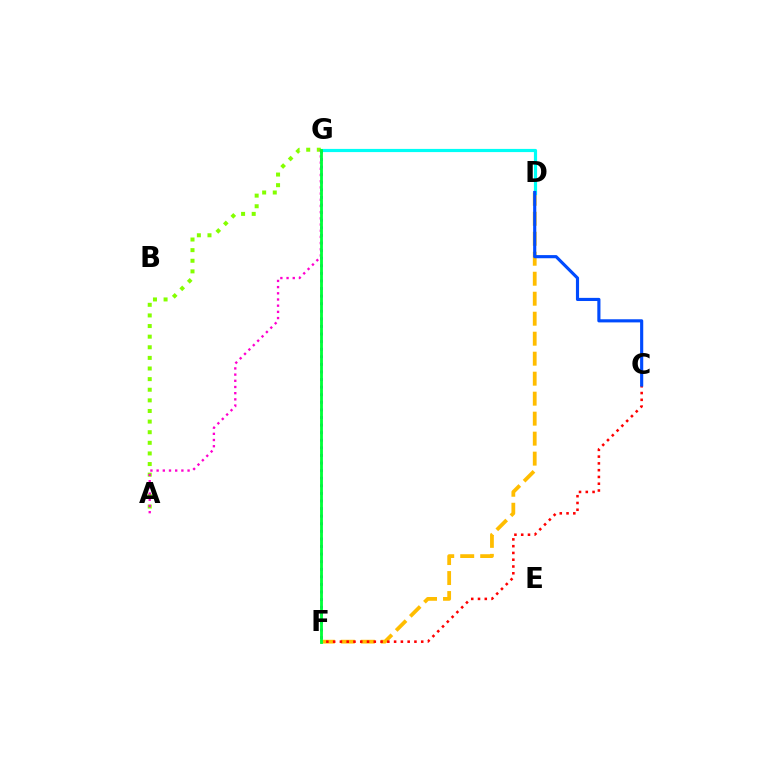{('D', 'F'): [{'color': '#ffbd00', 'line_style': 'dashed', 'thickness': 2.72}], ('C', 'F'): [{'color': '#ff0000', 'line_style': 'dotted', 'thickness': 1.84}], ('D', 'G'): [{'color': '#00fff6', 'line_style': 'solid', 'thickness': 2.29}], ('F', 'G'): [{'color': '#7200ff', 'line_style': 'dotted', 'thickness': 2.06}, {'color': '#00ff39', 'line_style': 'solid', 'thickness': 2.04}], ('C', 'D'): [{'color': '#004bff', 'line_style': 'solid', 'thickness': 2.26}], ('A', 'G'): [{'color': '#84ff00', 'line_style': 'dotted', 'thickness': 2.88}, {'color': '#ff00cf', 'line_style': 'dotted', 'thickness': 1.68}]}